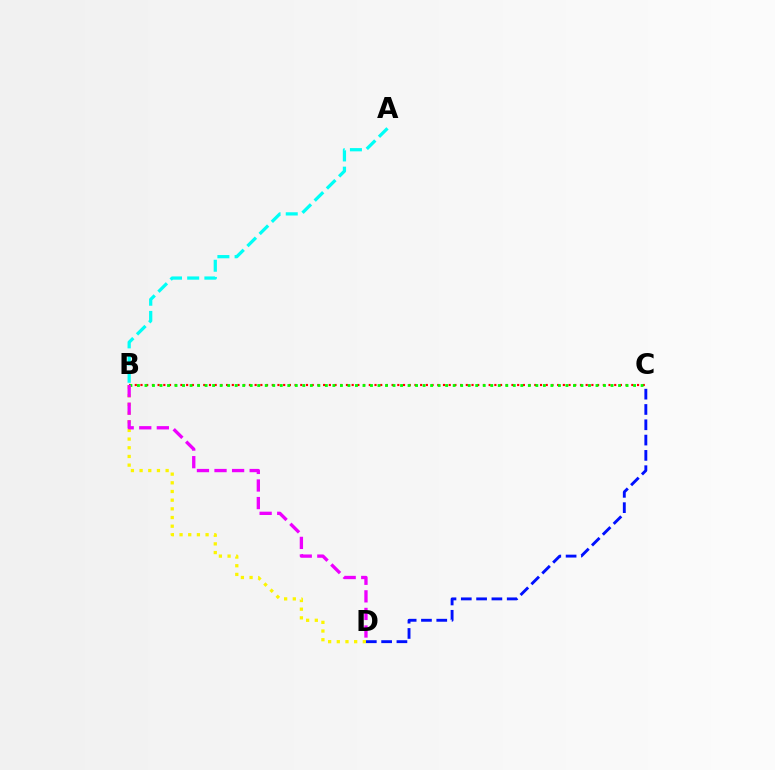{('B', 'D'): [{'color': '#fcf500', 'line_style': 'dotted', 'thickness': 2.36}, {'color': '#ee00ff', 'line_style': 'dashed', 'thickness': 2.39}], ('B', 'C'): [{'color': '#ff0000', 'line_style': 'dotted', 'thickness': 1.55}, {'color': '#08ff00', 'line_style': 'dotted', 'thickness': 2.04}], ('A', 'B'): [{'color': '#00fff6', 'line_style': 'dashed', 'thickness': 2.34}], ('C', 'D'): [{'color': '#0010ff', 'line_style': 'dashed', 'thickness': 2.08}]}